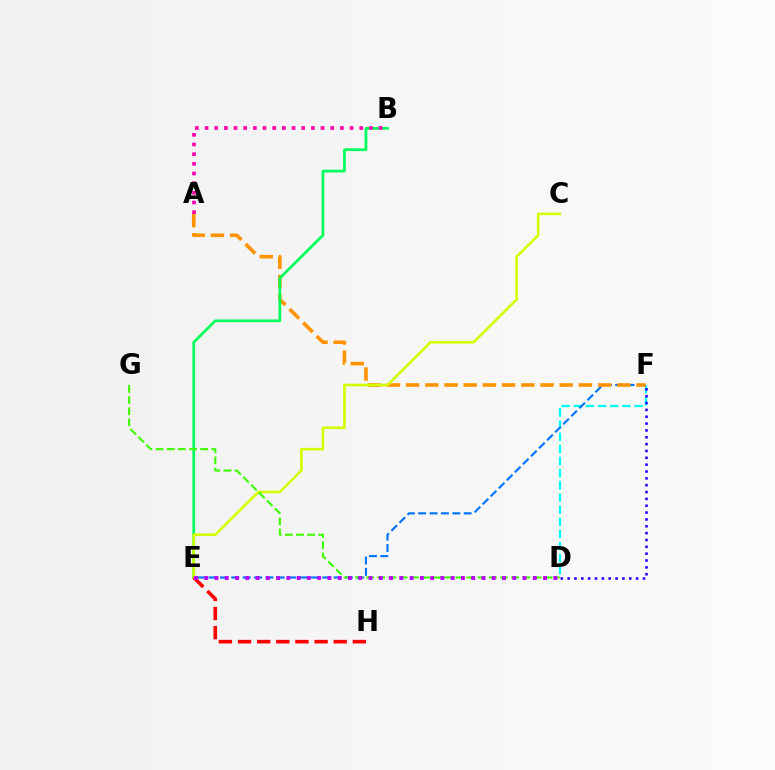{('D', 'F'): [{'color': '#00fff6', 'line_style': 'dashed', 'thickness': 1.65}, {'color': '#2500ff', 'line_style': 'dotted', 'thickness': 1.86}], ('E', 'F'): [{'color': '#0074ff', 'line_style': 'dashed', 'thickness': 1.54}], ('A', 'F'): [{'color': '#ff9400', 'line_style': 'dashed', 'thickness': 2.61}], ('B', 'E'): [{'color': '#00ff5c', 'line_style': 'solid', 'thickness': 1.97}], ('C', 'E'): [{'color': '#d1ff00', 'line_style': 'solid', 'thickness': 1.87}], ('E', 'H'): [{'color': '#ff0000', 'line_style': 'dashed', 'thickness': 2.6}], ('A', 'B'): [{'color': '#ff00ac', 'line_style': 'dotted', 'thickness': 2.63}], ('D', 'G'): [{'color': '#3dff00', 'line_style': 'dashed', 'thickness': 1.52}], ('D', 'E'): [{'color': '#b900ff', 'line_style': 'dotted', 'thickness': 2.79}]}